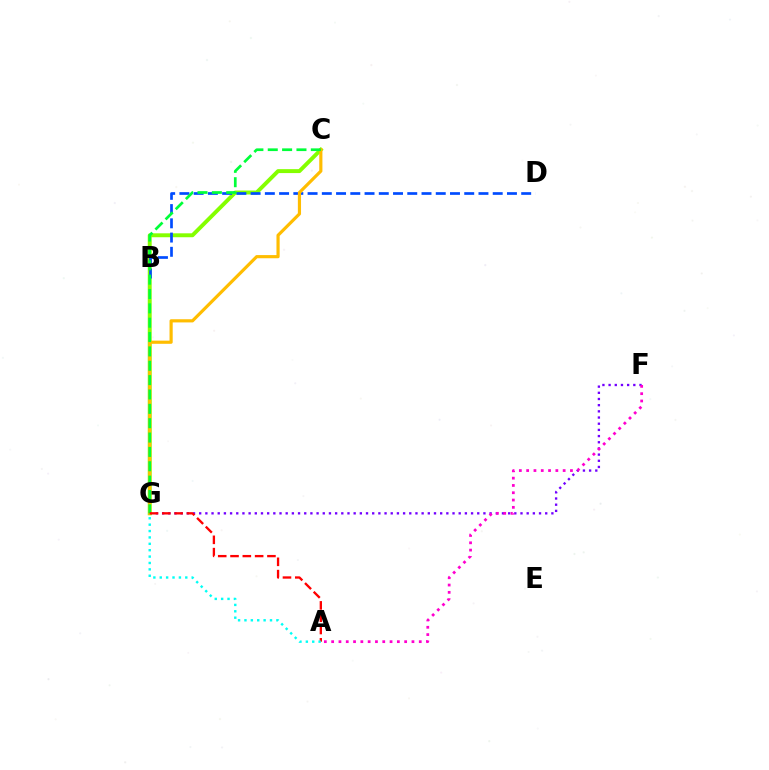{('F', 'G'): [{'color': '#7200ff', 'line_style': 'dotted', 'thickness': 1.68}], ('A', 'F'): [{'color': '#ff00cf', 'line_style': 'dotted', 'thickness': 1.98}], ('C', 'G'): [{'color': '#84ff00', 'line_style': 'solid', 'thickness': 2.83}, {'color': '#ffbd00', 'line_style': 'solid', 'thickness': 2.28}, {'color': '#00ff39', 'line_style': 'dashed', 'thickness': 1.95}], ('B', 'D'): [{'color': '#004bff', 'line_style': 'dashed', 'thickness': 1.93}], ('A', 'G'): [{'color': '#ff0000', 'line_style': 'dashed', 'thickness': 1.67}, {'color': '#00fff6', 'line_style': 'dotted', 'thickness': 1.74}]}